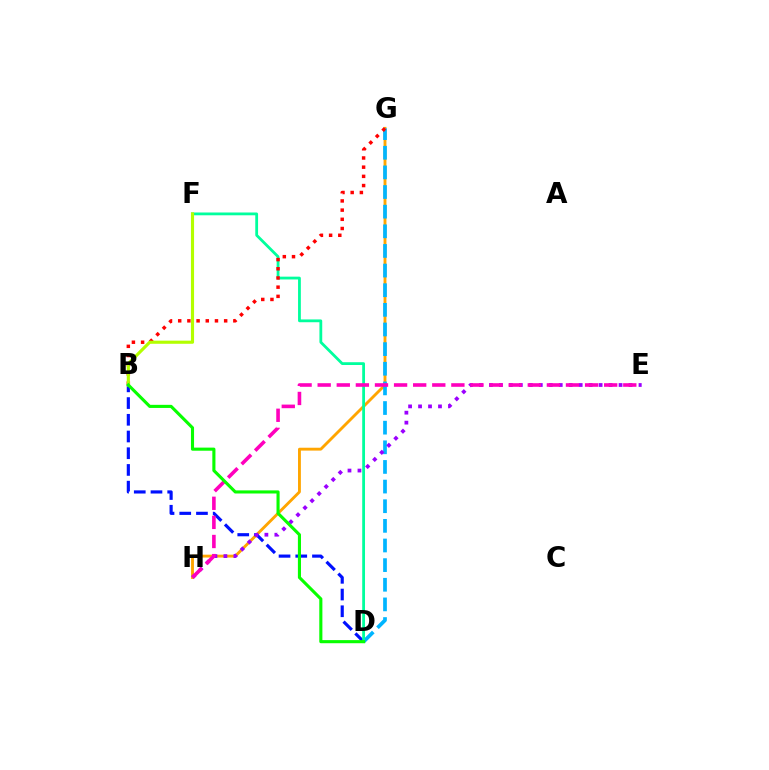{('G', 'H'): [{'color': '#ffa500', 'line_style': 'solid', 'thickness': 2.07}], ('D', 'G'): [{'color': '#00b5ff', 'line_style': 'dashed', 'thickness': 2.67}], ('B', 'D'): [{'color': '#0010ff', 'line_style': 'dashed', 'thickness': 2.27}, {'color': '#08ff00', 'line_style': 'solid', 'thickness': 2.23}], ('D', 'F'): [{'color': '#00ff9d', 'line_style': 'solid', 'thickness': 2.01}], ('E', 'H'): [{'color': '#9b00ff', 'line_style': 'dotted', 'thickness': 2.71}, {'color': '#ff00bd', 'line_style': 'dashed', 'thickness': 2.59}], ('B', 'G'): [{'color': '#ff0000', 'line_style': 'dotted', 'thickness': 2.5}], ('B', 'F'): [{'color': '#b3ff00', 'line_style': 'solid', 'thickness': 2.25}]}